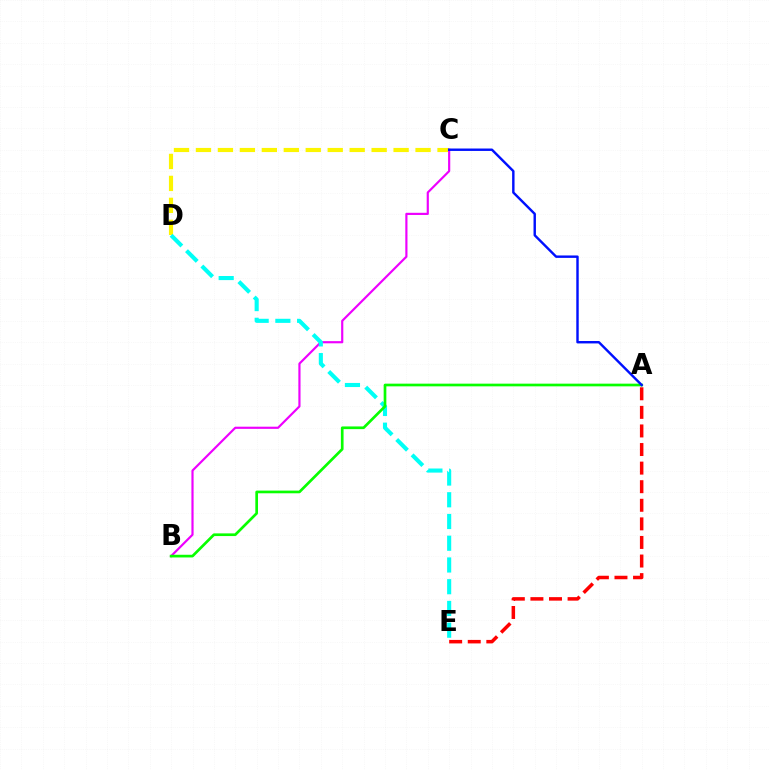{('C', 'D'): [{'color': '#fcf500', 'line_style': 'dashed', 'thickness': 2.98}], ('B', 'C'): [{'color': '#ee00ff', 'line_style': 'solid', 'thickness': 1.57}], ('D', 'E'): [{'color': '#00fff6', 'line_style': 'dashed', 'thickness': 2.95}], ('A', 'B'): [{'color': '#08ff00', 'line_style': 'solid', 'thickness': 1.93}], ('A', 'C'): [{'color': '#0010ff', 'line_style': 'solid', 'thickness': 1.74}], ('A', 'E'): [{'color': '#ff0000', 'line_style': 'dashed', 'thickness': 2.52}]}